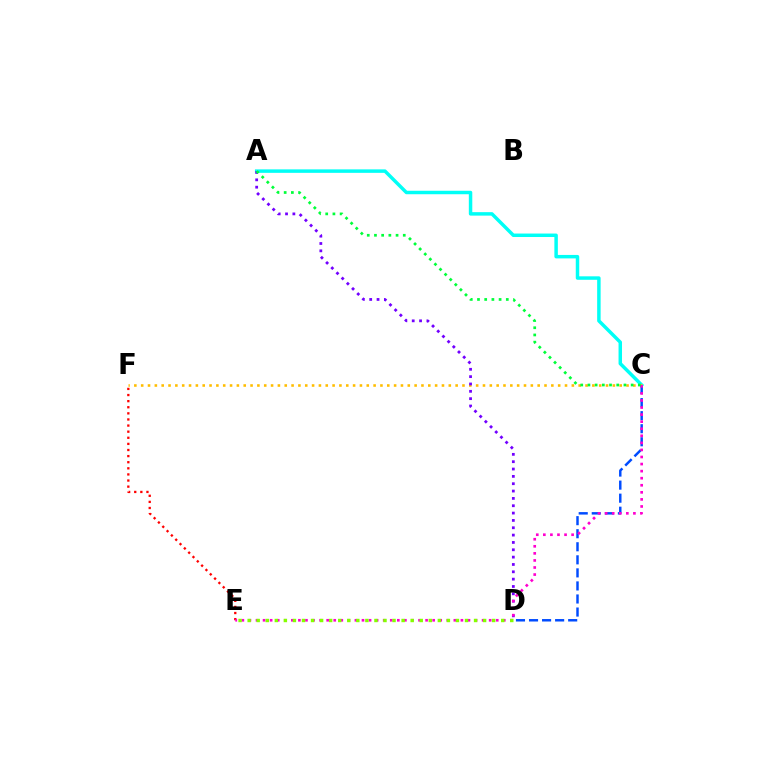{('E', 'F'): [{'color': '#ff0000', 'line_style': 'dotted', 'thickness': 1.66}], ('A', 'C'): [{'color': '#00fff6', 'line_style': 'solid', 'thickness': 2.5}, {'color': '#00ff39', 'line_style': 'dotted', 'thickness': 1.96}], ('C', 'F'): [{'color': '#ffbd00', 'line_style': 'dotted', 'thickness': 1.86}], ('C', 'D'): [{'color': '#004bff', 'line_style': 'dashed', 'thickness': 1.77}], ('A', 'D'): [{'color': '#7200ff', 'line_style': 'dotted', 'thickness': 1.99}], ('C', 'E'): [{'color': '#ff00cf', 'line_style': 'dotted', 'thickness': 1.92}], ('D', 'E'): [{'color': '#84ff00', 'line_style': 'dotted', 'thickness': 2.46}]}